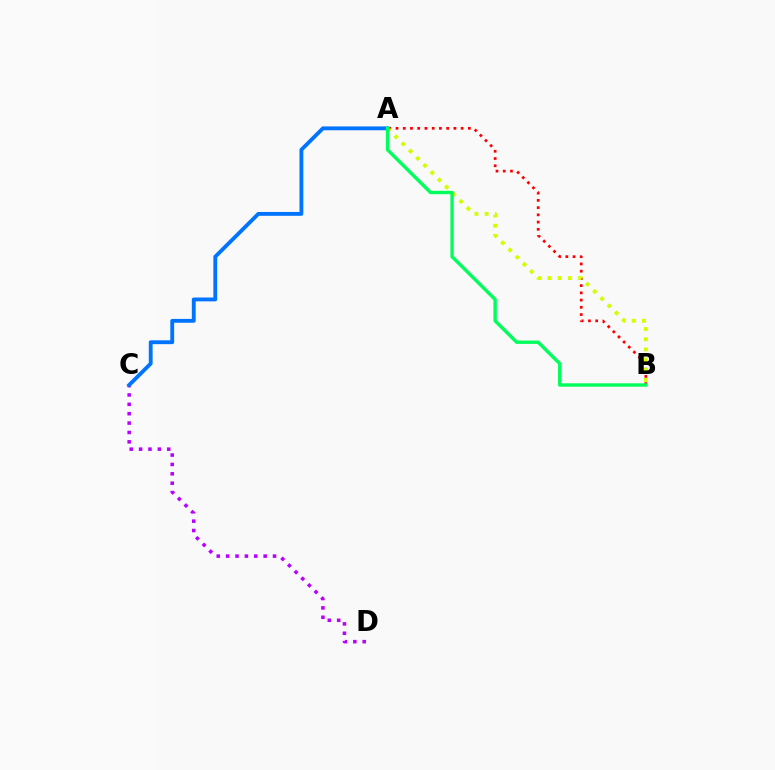{('C', 'D'): [{'color': '#b900ff', 'line_style': 'dotted', 'thickness': 2.55}], ('A', 'B'): [{'color': '#ff0000', 'line_style': 'dotted', 'thickness': 1.97}, {'color': '#d1ff00', 'line_style': 'dotted', 'thickness': 2.77}, {'color': '#00ff5c', 'line_style': 'solid', 'thickness': 2.44}], ('A', 'C'): [{'color': '#0074ff', 'line_style': 'solid', 'thickness': 2.77}]}